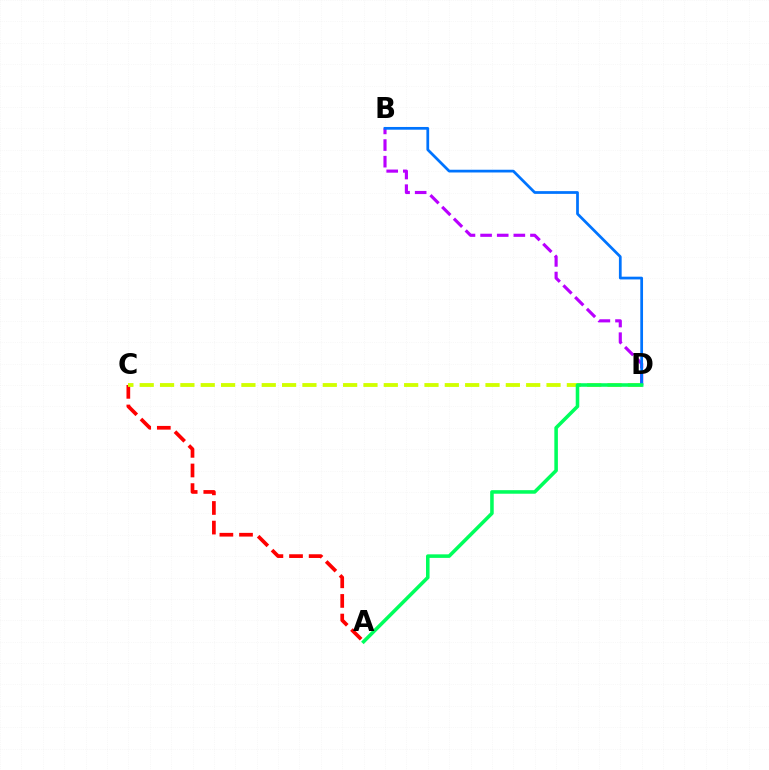{('A', 'C'): [{'color': '#ff0000', 'line_style': 'dashed', 'thickness': 2.67}], ('C', 'D'): [{'color': '#d1ff00', 'line_style': 'dashed', 'thickness': 2.76}], ('B', 'D'): [{'color': '#b900ff', 'line_style': 'dashed', 'thickness': 2.26}, {'color': '#0074ff', 'line_style': 'solid', 'thickness': 1.97}], ('A', 'D'): [{'color': '#00ff5c', 'line_style': 'solid', 'thickness': 2.56}]}